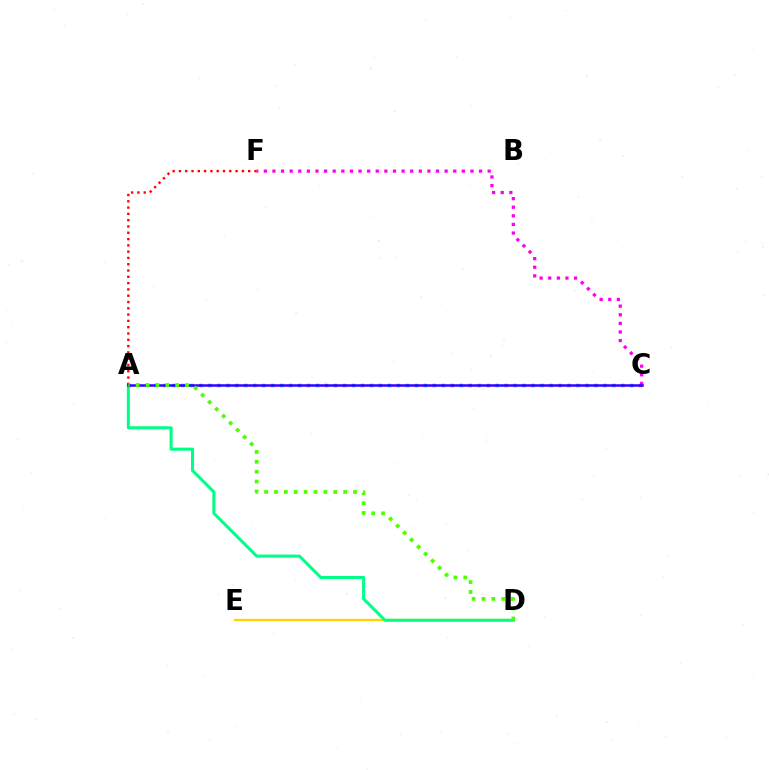{('D', 'E'): [{'color': '#ffd500', 'line_style': 'solid', 'thickness': 1.65}], ('A', 'D'): [{'color': '#00ff86', 'line_style': 'solid', 'thickness': 2.19}, {'color': '#4fff00', 'line_style': 'dotted', 'thickness': 2.69}], ('A', 'C'): [{'color': '#009eff', 'line_style': 'dotted', 'thickness': 2.44}, {'color': '#3700ff', 'line_style': 'solid', 'thickness': 1.81}], ('C', 'F'): [{'color': '#ff00ed', 'line_style': 'dotted', 'thickness': 2.34}], ('A', 'F'): [{'color': '#ff0000', 'line_style': 'dotted', 'thickness': 1.71}]}